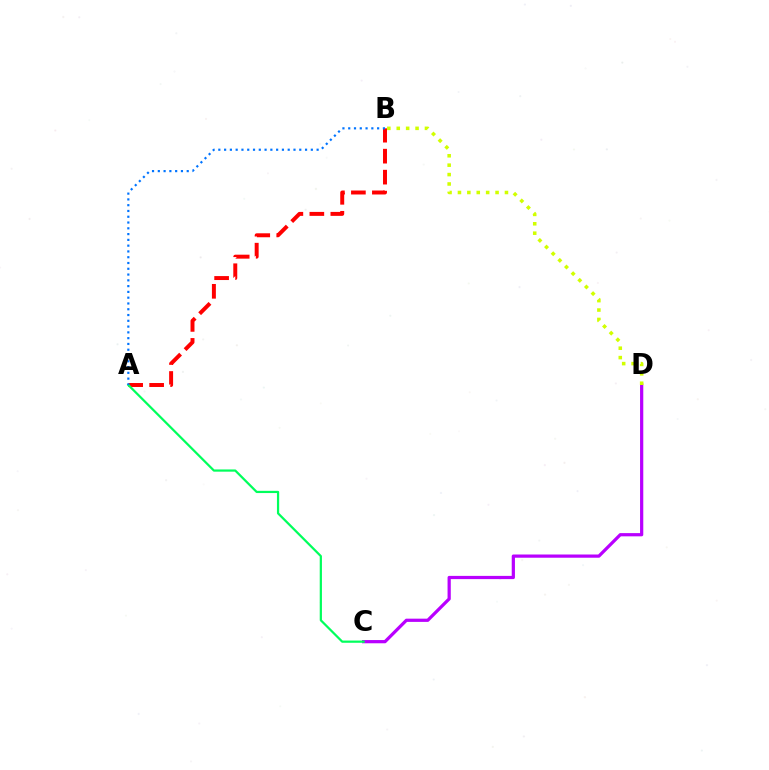{('A', 'B'): [{'color': '#ff0000', 'line_style': 'dashed', 'thickness': 2.85}, {'color': '#0074ff', 'line_style': 'dotted', 'thickness': 1.57}], ('C', 'D'): [{'color': '#b900ff', 'line_style': 'solid', 'thickness': 2.32}], ('B', 'D'): [{'color': '#d1ff00', 'line_style': 'dotted', 'thickness': 2.55}], ('A', 'C'): [{'color': '#00ff5c', 'line_style': 'solid', 'thickness': 1.6}]}